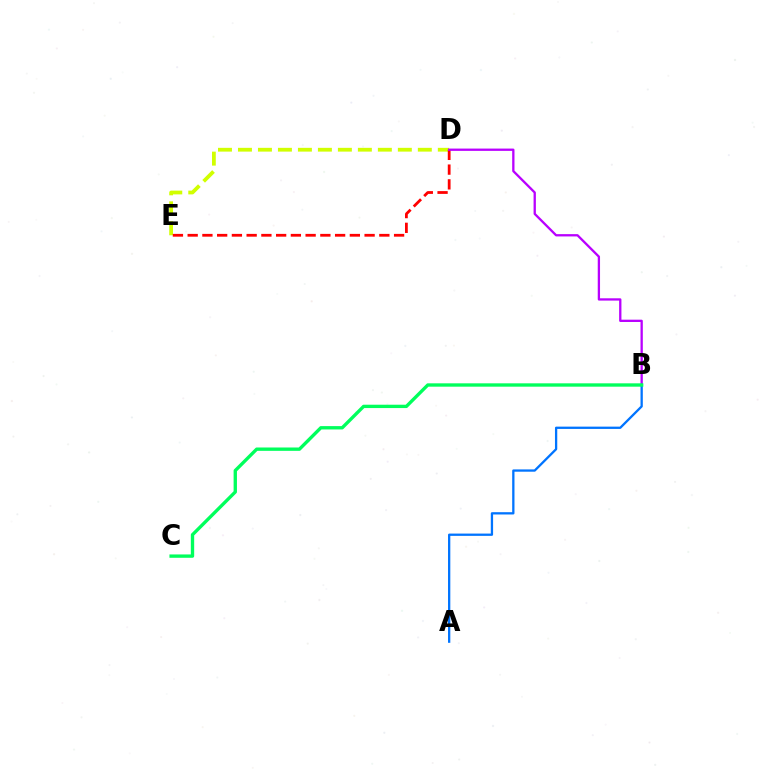{('D', 'E'): [{'color': '#d1ff00', 'line_style': 'dashed', 'thickness': 2.71}, {'color': '#ff0000', 'line_style': 'dashed', 'thickness': 2.0}], ('B', 'D'): [{'color': '#b900ff', 'line_style': 'solid', 'thickness': 1.66}], ('A', 'B'): [{'color': '#0074ff', 'line_style': 'solid', 'thickness': 1.65}], ('B', 'C'): [{'color': '#00ff5c', 'line_style': 'solid', 'thickness': 2.41}]}